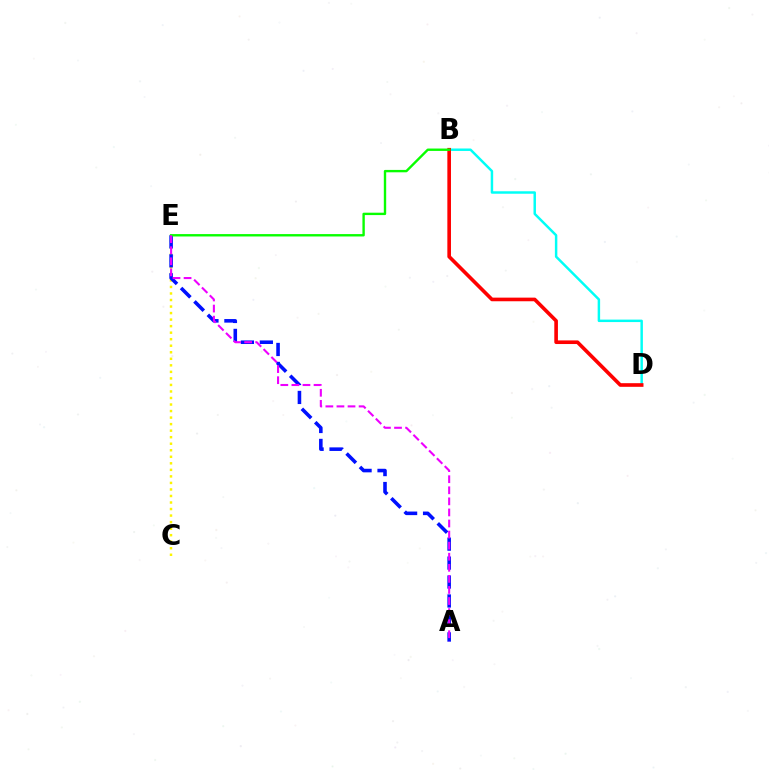{('B', 'D'): [{'color': '#00fff6', 'line_style': 'solid', 'thickness': 1.78}, {'color': '#ff0000', 'line_style': 'solid', 'thickness': 2.61}], ('C', 'E'): [{'color': '#fcf500', 'line_style': 'dotted', 'thickness': 1.77}], ('A', 'E'): [{'color': '#0010ff', 'line_style': 'dashed', 'thickness': 2.57}, {'color': '#ee00ff', 'line_style': 'dashed', 'thickness': 1.5}], ('B', 'E'): [{'color': '#08ff00', 'line_style': 'solid', 'thickness': 1.72}]}